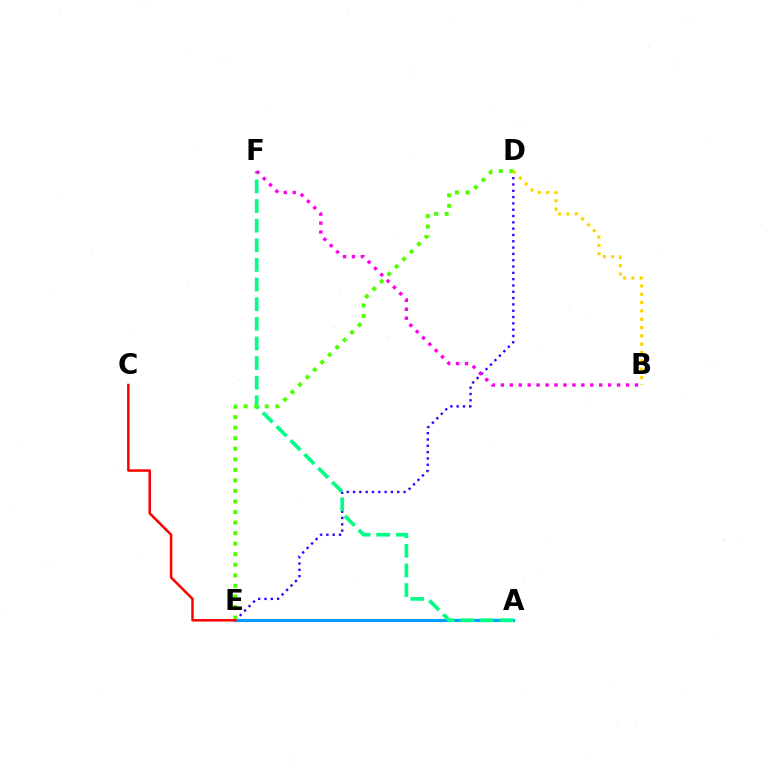{('D', 'E'): [{'color': '#3700ff', 'line_style': 'dotted', 'thickness': 1.72}, {'color': '#4fff00', 'line_style': 'dotted', 'thickness': 2.87}], ('A', 'E'): [{'color': '#009eff', 'line_style': 'solid', 'thickness': 2.24}], ('A', 'F'): [{'color': '#00ff86', 'line_style': 'dashed', 'thickness': 2.67}], ('B', 'D'): [{'color': '#ffd500', 'line_style': 'dotted', 'thickness': 2.26}], ('C', 'E'): [{'color': '#ff0000', 'line_style': 'solid', 'thickness': 1.8}], ('B', 'F'): [{'color': '#ff00ed', 'line_style': 'dotted', 'thickness': 2.43}]}